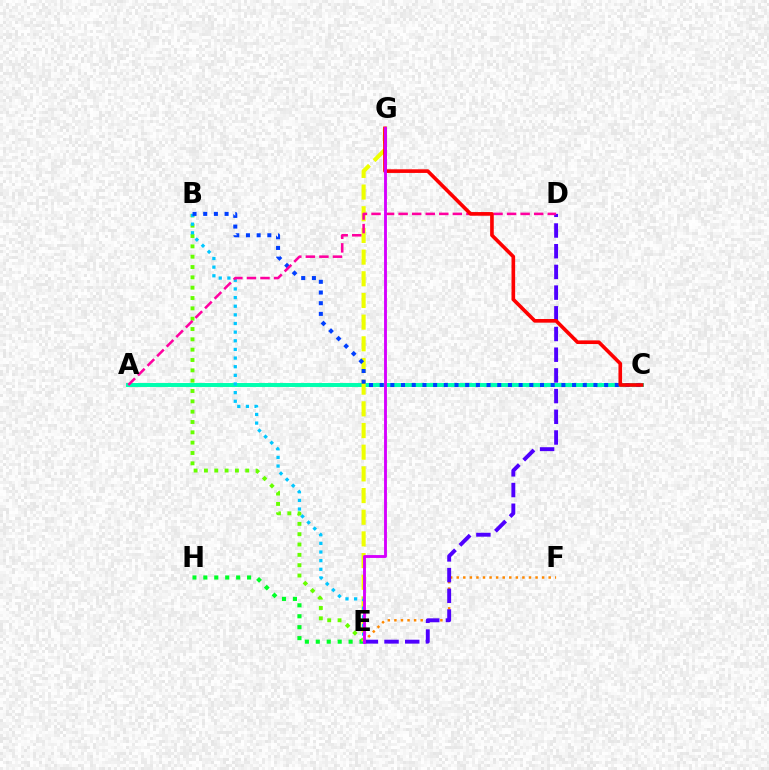{('B', 'E'): [{'color': '#66ff00', 'line_style': 'dotted', 'thickness': 2.81}, {'color': '#00c7ff', 'line_style': 'dotted', 'thickness': 2.35}], ('A', 'C'): [{'color': '#00ffaf', 'line_style': 'solid', 'thickness': 2.85}], ('E', 'H'): [{'color': '#00ff27', 'line_style': 'dotted', 'thickness': 2.97}], ('E', 'G'): [{'color': '#eeff00', 'line_style': 'dashed', 'thickness': 2.94}, {'color': '#d600ff', 'line_style': 'solid', 'thickness': 2.06}], ('E', 'F'): [{'color': '#ff8800', 'line_style': 'dotted', 'thickness': 1.78}], ('B', 'C'): [{'color': '#003fff', 'line_style': 'dotted', 'thickness': 2.9}], ('D', 'E'): [{'color': '#4f00ff', 'line_style': 'dashed', 'thickness': 2.81}], ('A', 'D'): [{'color': '#ff00a0', 'line_style': 'dashed', 'thickness': 1.84}], ('C', 'G'): [{'color': '#ff0000', 'line_style': 'solid', 'thickness': 2.62}]}